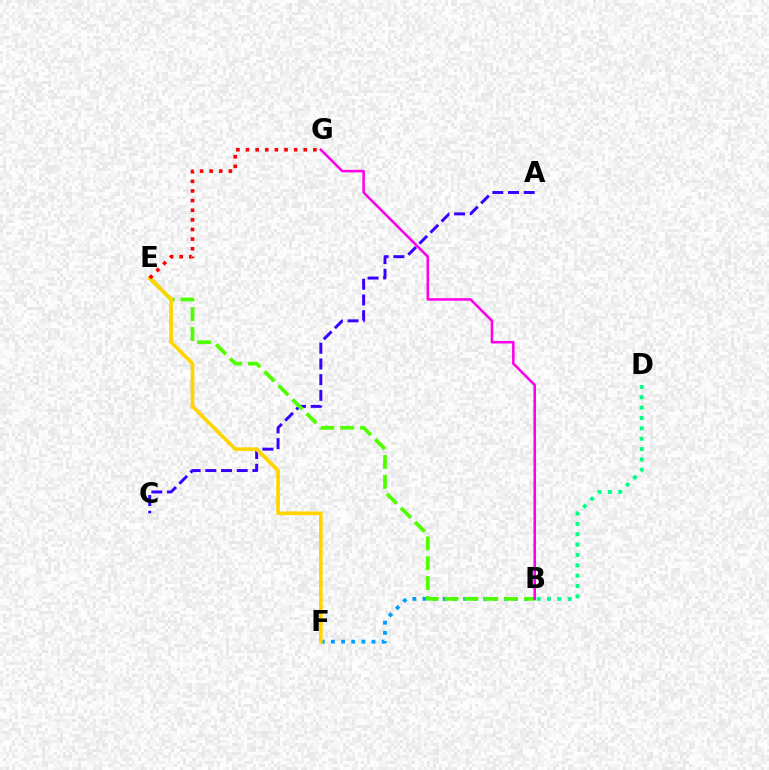{('A', 'C'): [{'color': '#3700ff', 'line_style': 'dashed', 'thickness': 2.13}], ('B', 'F'): [{'color': '#009eff', 'line_style': 'dotted', 'thickness': 2.76}], ('B', 'D'): [{'color': '#00ff86', 'line_style': 'dotted', 'thickness': 2.81}], ('B', 'E'): [{'color': '#4fff00', 'line_style': 'dashed', 'thickness': 2.69}], ('B', 'G'): [{'color': '#ff00ed', 'line_style': 'solid', 'thickness': 1.84}], ('E', 'F'): [{'color': '#ffd500', 'line_style': 'solid', 'thickness': 2.64}], ('E', 'G'): [{'color': '#ff0000', 'line_style': 'dotted', 'thickness': 2.62}]}